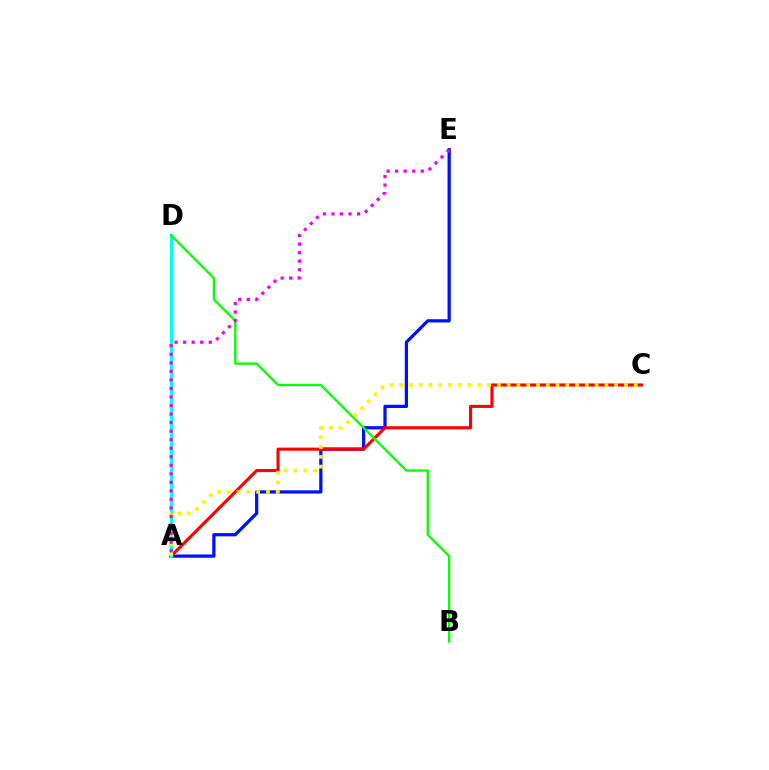{('A', 'E'): [{'color': '#0010ff', 'line_style': 'solid', 'thickness': 2.34}, {'color': '#ee00ff', 'line_style': 'dotted', 'thickness': 2.32}], ('A', 'C'): [{'color': '#ff0000', 'line_style': 'solid', 'thickness': 2.23}, {'color': '#fcf500', 'line_style': 'dotted', 'thickness': 2.66}], ('A', 'D'): [{'color': '#00fff6', 'line_style': 'solid', 'thickness': 2.27}], ('B', 'D'): [{'color': '#08ff00', 'line_style': 'solid', 'thickness': 1.68}]}